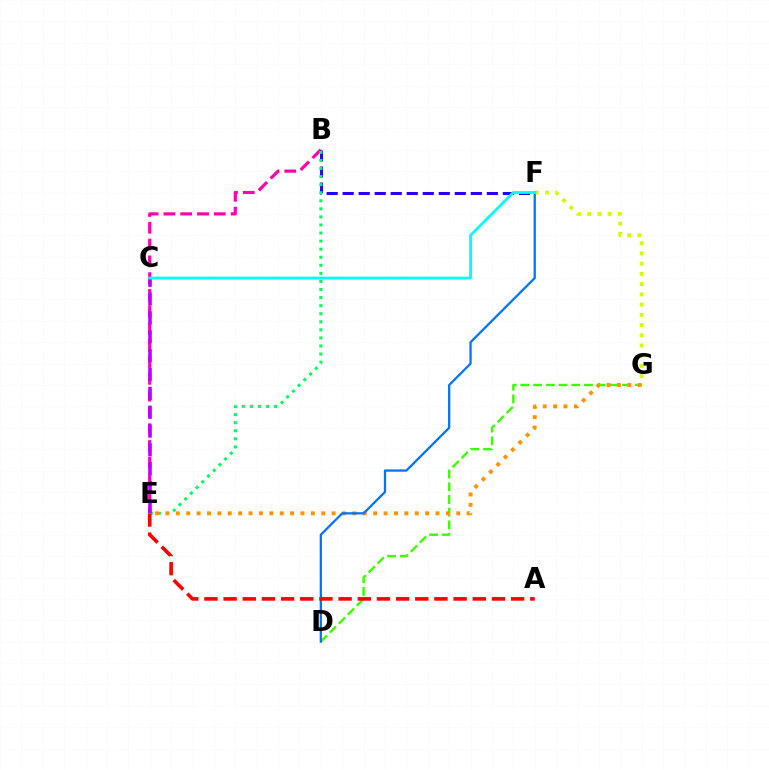{('B', 'E'): [{'color': '#ff00ac', 'line_style': 'dashed', 'thickness': 2.28}, {'color': '#00ff5c', 'line_style': 'dotted', 'thickness': 2.19}], ('B', 'F'): [{'color': '#2500ff', 'line_style': 'dashed', 'thickness': 2.18}], ('D', 'G'): [{'color': '#3dff00', 'line_style': 'dashed', 'thickness': 1.73}], ('F', 'G'): [{'color': '#d1ff00', 'line_style': 'dotted', 'thickness': 2.78}], ('E', 'G'): [{'color': '#ff9400', 'line_style': 'dotted', 'thickness': 2.82}], ('D', 'F'): [{'color': '#0074ff', 'line_style': 'solid', 'thickness': 1.64}], ('C', 'E'): [{'color': '#b900ff', 'line_style': 'dashed', 'thickness': 2.56}], ('C', 'F'): [{'color': '#00fff6', 'line_style': 'solid', 'thickness': 2.02}], ('A', 'E'): [{'color': '#ff0000', 'line_style': 'dashed', 'thickness': 2.6}]}